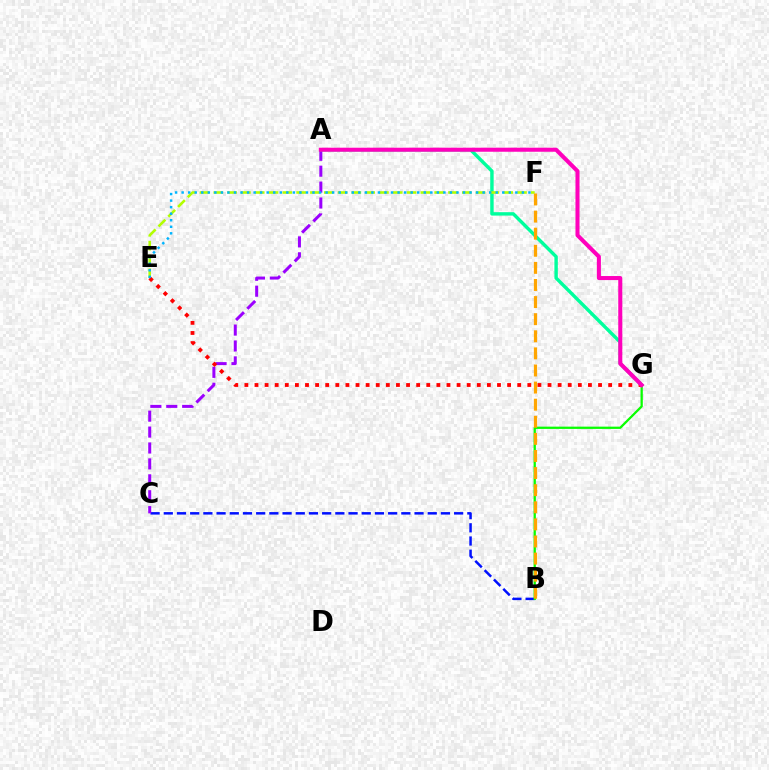{('B', 'C'): [{'color': '#0010ff', 'line_style': 'dashed', 'thickness': 1.79}], ('A', 'C'): [{'color': '#9b00ff', 'line_style': 'dashed', 'thickness': 2.16}], ('A', 'G'): [{'color': '#00ff9d', 'line_style': 'solid', 'thickness': 2.46}, {'color': '#ff00bd', 'line_style': 'solid', 'thickness': 2.92}], ('E', 'F'): [{'color': '#b3ff00', 'line_style': 'dashed', 'thickness': 1.88}, {'color': '#00b5ff', 'line_style': 'dotted', 'thickness': 1.78}], ('B', 'G'): [{'color': '#08ff00', 'line_style': 'solid', 'thickness': 1.63}], ('E', 'G'): [{'color': '#ff0000', 'line_style': 'dotted', 'thickness': 2.75}], ('B', 'F'): [{'color': '#ffa500', 'line_style': 'dashed', 'thickness': 2.32}]}